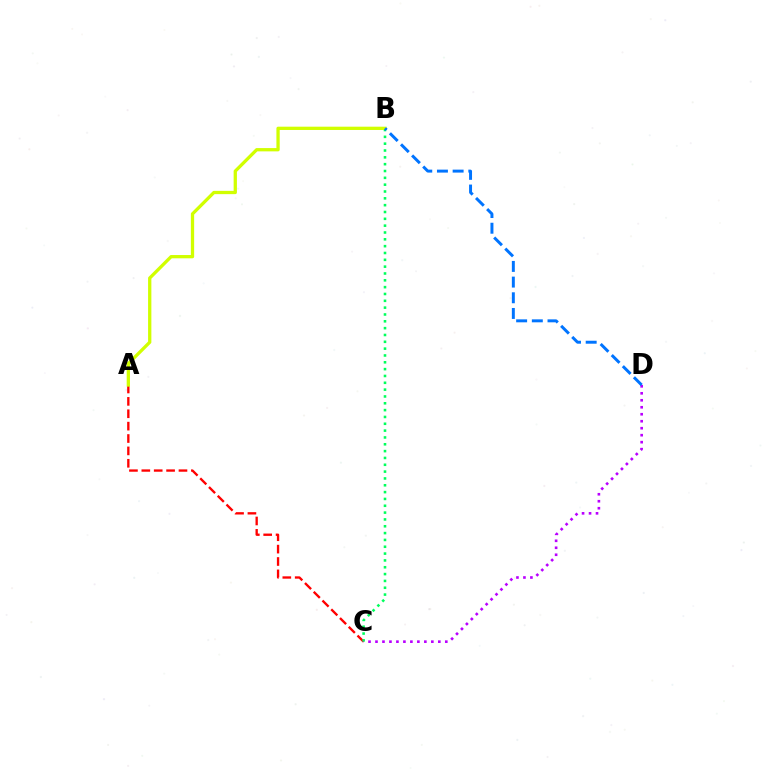{('A', 'C'): [{'color': '#ff0000', 'line_style': 'dashed', 'thickness': 1.68}], ('B', 'C'): [{'color': '#00ff5c', 'line_style': 'dotted', 'thickness': 1.86}], ('A', 'B'): [{'color': '#d1ff00', 'line_style': 'solid', 'thickness': 2.37}], ('C', 'D'): [{'color': '#b900ff', 'line_style': 'dotted', 'thickness': 1.9}], ('B', 'D'): [{'color': '#0074ff', 'line_style': 'dashed', 'thickness': 2.13}]}